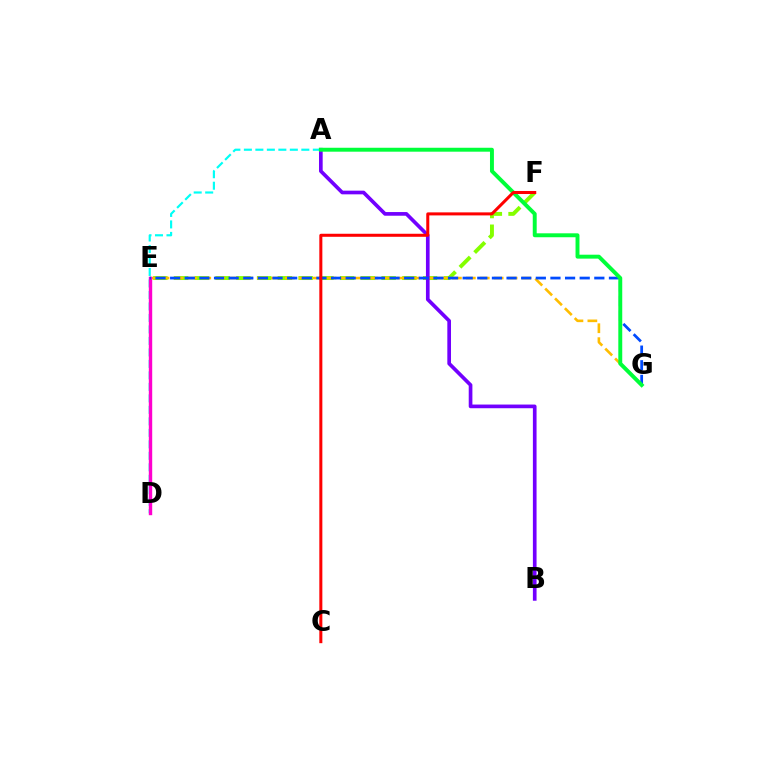{('E', 'F'): [{'color': '#84ff00', 'line_style': 'dashed', 'thickness': 2.82}], ('E', 'G'): [{'color': '#ffbd00', 'line_style': 'dashed', 'thickness': 1.89}, {'color': '#004bff', 'line_style': 'dashed', 'thickness': 1.99}], ('A', 'B'): [{'color': '#7200ff', 'line_style': 'solid', 'thickness': 2.65}], ('A', 'D'): [{'color': '#00fff6', 'line_style': 'dashed', 'thickness': 1.56}], ('D', 'E'): [{'color': '#ff00cf', 'line_style': 'solid', 'thickness': 2.45}], ('A', 'G'): [{'color': '#00ff39', 'line_style': 'solid', 'thickness': 2.83}], ('C', 'F'): [{'color': '#ff0000', 'line_style': 'solid', 'thickness': 2.18}]}